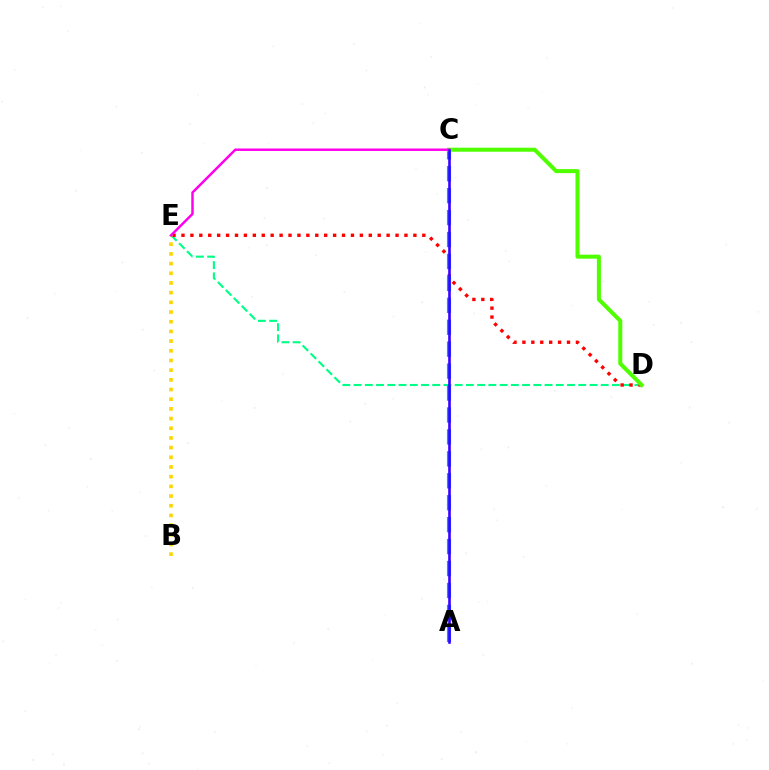{('D', 'E'): [{'color': '#00ff86', 'line_style': 'dashed', 'thickness': 1.53}, {'color': '#ff0000', 'line_style': 'dotted', 'thickness': 2.42}], ('A', 'C'): [{'color': '#009eff', 'line_style': 'dashed', 'thickness': 2.98}, {'color': '#3700ff', 'line_style': 'solid', 'thickness': 1.88}], ('B', 'E'): [{'color': '#ffd500', 'line_style': 'dotted', 'thickness': 2.63}], ('C', 'D'): [{'color': '#4fff00', 'line_style': 'solid', 'thickness': 2.89}], ('C', 'E'): [{'color': '#ff00ed', 'line_style': 'solid', 'thickness': 1.78}]}